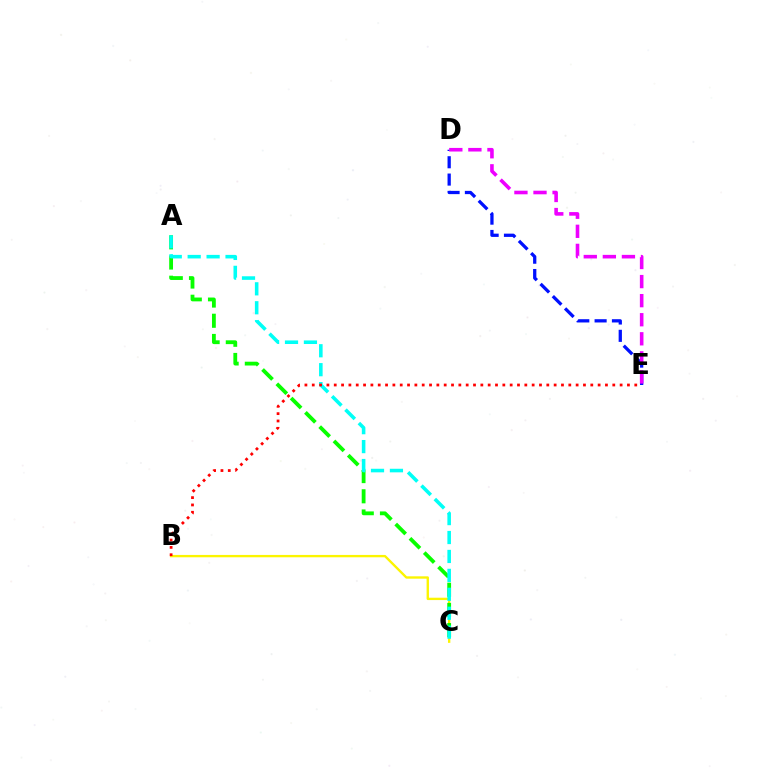{('B', 'C'): [{'color': '#fcf500', 'line_style': 'solid', 'thickness': 1.7}], ('A', 'C'): [{'color': '#08ff00', 'line_style': 'dashed', 'thickness': 2.74}, {'color': '#00fff6', 'line_style': 'dashed', 'thickness': 2.57}], ('D', 'E'): [{'color': '#0010ff', 'line_style': 'dashed', 'thickness': 2.35}, {'color': '#ee00ff', 'line_style': 'dashed', 'thickness': 2.59}], ('B', 'E'): [{'color': '#ff0000', 'line_style': 'dotted', 'thickness': 1.99}]}